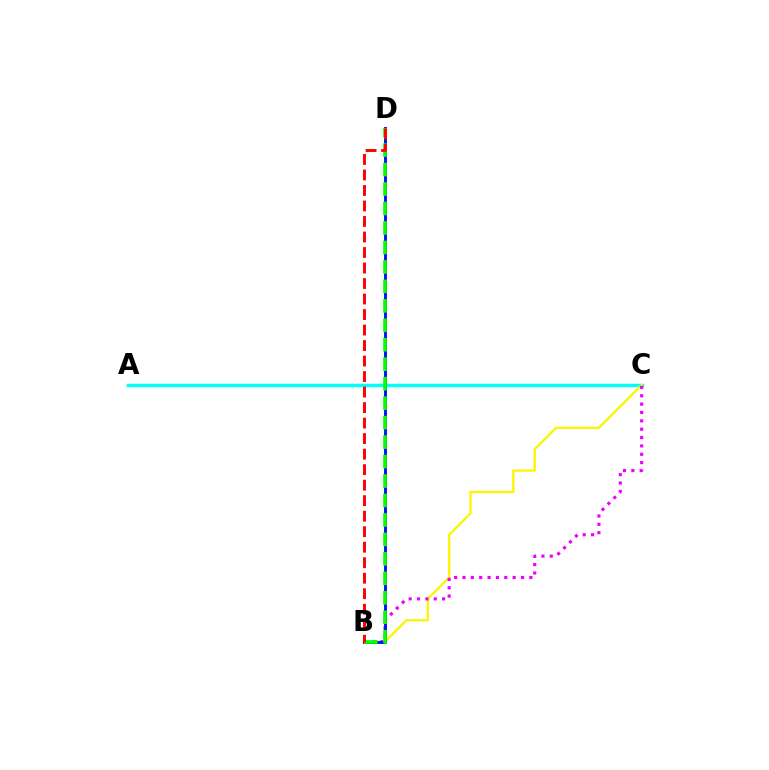{('A', 'C'): [{'color': '#00fff6', 'line_style': 'solid', 'thickness': 2.52}], ('B', 'C'): [{'color': '#fcf500', 'line_style': 'solid', 'thickness': 1.63}, {'color': '#ee00ff', 'line_style': 'dotted', 'thickness': 2.27}], ('B', 'D'): [{'color': '#0010ff', 'line_style': 'solid', 'thickness': 2.1}, {'color': '#08ff00', 'line_style': 'dashed', 'thickness': 2.64}, {'color': '#ff0000', 'line_style': 'dashed', 'thickness': 2.11}]}